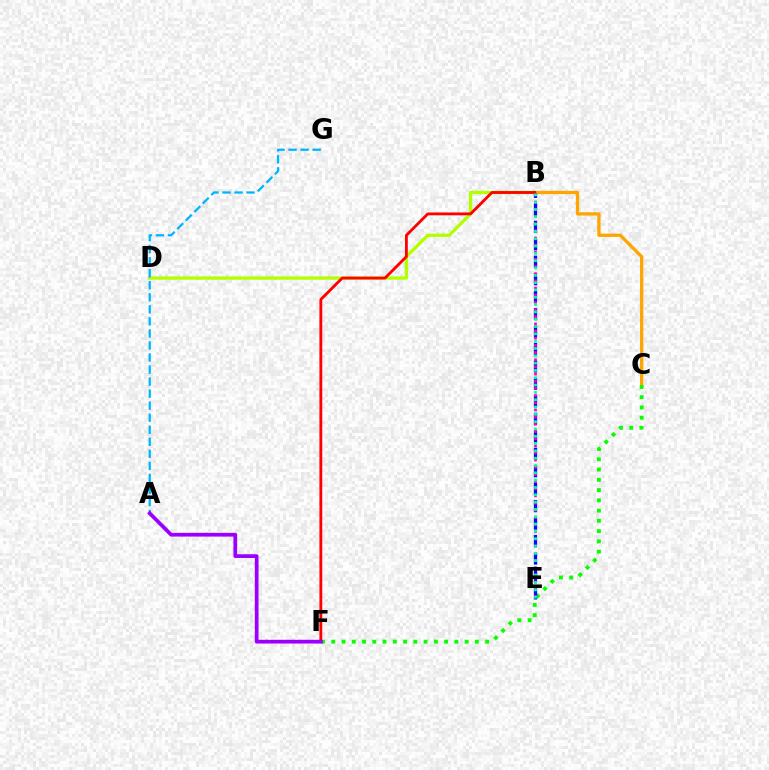{('B', 'D'): [{'color': '#b3ff00', 'line_style': 'solid', 'thickness': 2.37}], ('B', 'C'): [{'color': '#ffa500', 'line_style': 'solid', 'thickness': 2.37}], ('C', 'F'): [{'color': '#08ff00', 'line_style': 'dotted', 'thickness': 2.79}], ('B', 'E'): [{'color': '#0010ff', 'line_style': 'dashed', 'thickness': 2.37}, {'color': '#ff00bd', 'line_style': 'dotted', 'thickness': 1.95}, {'color': '#00ff9d', 'line_style': 'dotted', 'thickness': 1.99}], ('A', 'G'): [{'color': '#00b5ff', 'line_style': 'dashed', 'thickness': 1.64}], ('B', 'F'): [{'color': '#ff0000', 'line_style': 'solid', 'thickness': 2.03}], ('A', 'F'): [{'color': '#9b00ff', 'line_style': 'solid', 'thickness': 2.7}]}